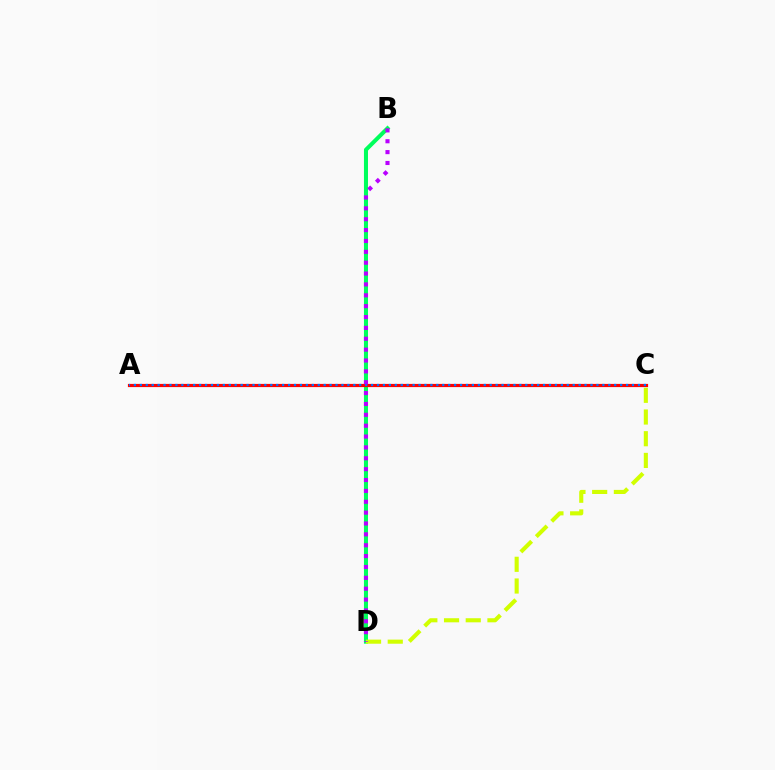{('B', 'D'): [{'color': '#00ff5c', 'line_style': 'solid', 'thickness': 2.9}, {'color': '#b900ff', 'line_style': 'dotted', 'thickness': 2.95}], ('A', 'C'): [{'color': '#ff0000', 'line_style': 'solid', 'thickness': 2.29}, {'color': '#0074ff', 'line_style': 'dotted', 'thickness': 1.61}], ('C', 'D'): [{'color': '#d1ff00', 'line_style': 'dashed', 'thickness': 2.95}]}